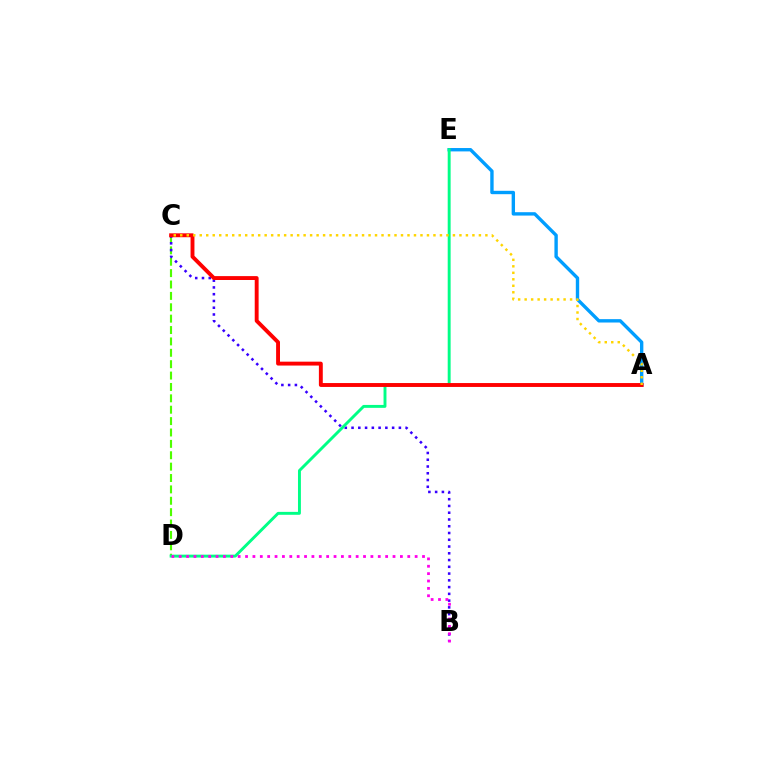{('A', 'E'): [{'color': '#009eff', 'line_style': 'solid', 'thickness': 2.43}], ('C', 'D'): [{'color': '#4fff00', 'line_style': 'dashed', 'thickness': 1.55}], ('B', 'C'): [{'color': '#3700ff', 'line_style': 'dotted', 'thickness': 1.84}], ('D', 'E'): [{'color': '#00ff86', 'line_style': 'solid', 'thickness': 2.1}], ('B', 'D'): [{'color': '#ff00ed', 'line_style': 'dotted', 'thickness': 2.0}], ('A', 'C'): [{'color': '#ff0000', 'line_style': 'solid', 'thickness': 2.8}, {'color': '#ffd500', 'line_style': 'dotted', 'thickness': 1.76}]}